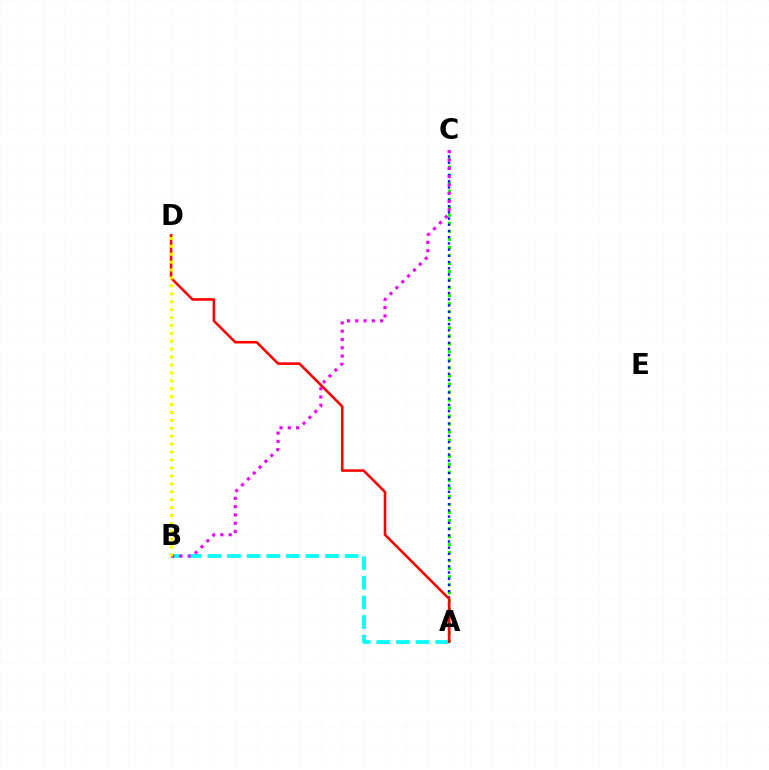{('A', 'C'): [{'color': '#08ff00', 'line_style': 'dotted', 'thickness': 2.18}, {'color': '#0010ff', 'line_style': 'dotted', 'thickness': 1.69}], ('A', 'B'): [{'color': '#00fff6', 'line_style': 'dashed', 'thickness': 2.66}], ('B', 'C'): [{'color': '#ee00ff', 'line_style': 'dotted', 'thickness': 2.25}], ('A', 'D'): [{'color': '#ff0000', 'line_style': 'solid', 'thickness': 1.86}], ('B', 'D'): [{'color': '#fcf500', 'line_style': 'dotted', 'thickness': 2.15}]}